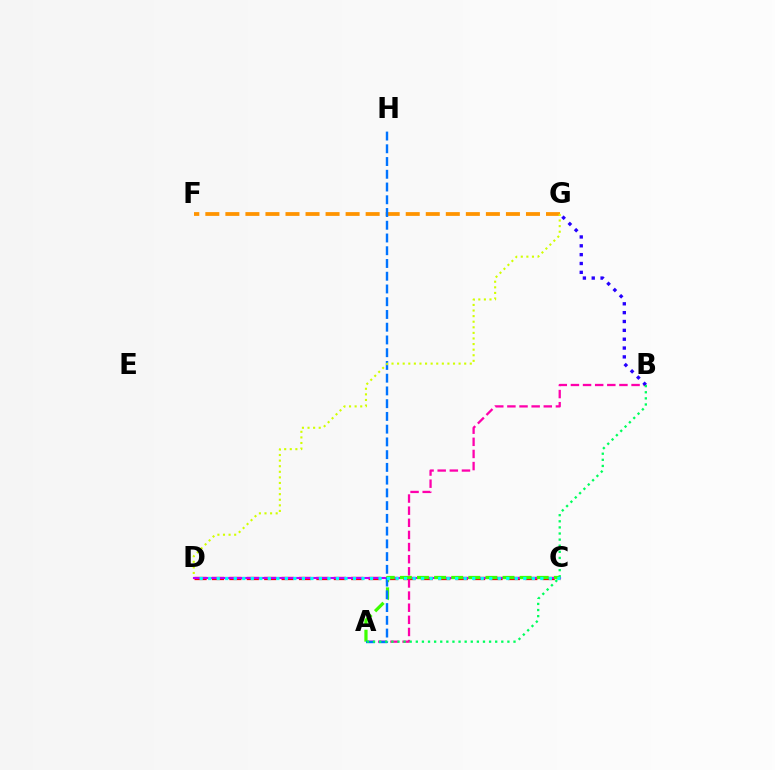{('C', 'D'): [{'color': '#ff0000', 'line_style': 'dashed', 'thickness': 2.36}, {'color': '#b900ff', 'line_style': 'solid', 'thickness': 1.53}, {'color': '#00fff6', 'line_style': 'dotted', 'thickness': 2.31}], ('A', 'B'): [{'color': '#ff00ac', 'line_style': 'dashed', 'thickness': 1.65}, {'color': '#00ff5c', 'line_style': 'dotted', 'thickness': 1.66}], ('B', 'G'): [{'color': '#2500ff', 'line_style': 'dotted', 'thickness': 2.4}], ('F', 'G'): [{'color': '#ff9400', 'line_style': 'dashed', 'thickness': 2.72}], ('A', 'C'): [{'color': '#3dff00', 'line_style': 'dashed', 'thickness': 2.32}], ('A', 'H'): [{'color': '#0074ff', 'line_style': 'dashed', 'thickness': 1.73}], ('D', 'G'): [{'color': '#d1ff00', 'line_style': 'dotted', 'thickness': 1.52}]}